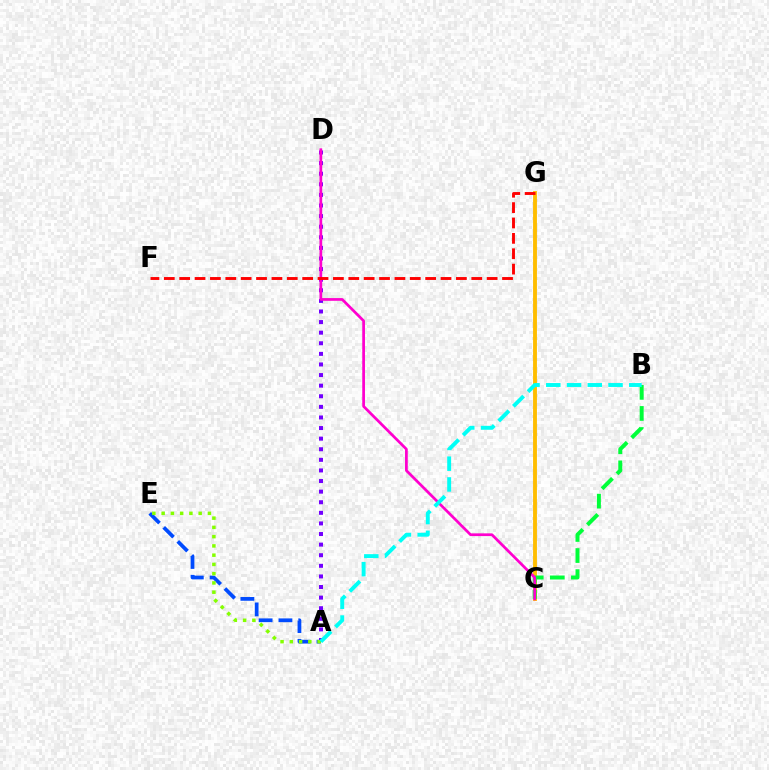{('C', 'G'): [{'color': '#ffbd00', 'line_style': 'solid', 'thickness': 2.78}], ('B', 'C'): [{'color': '#00ff39', 'line_style': 'dashed', 'thickness': 2.86}], ('A', 'D'): [{'color': '#7200ff', 'line_style': 'dotted', 'thickness': 2.88}], ('A', 'E'): [{'color': '#004bff', 'line_style': 'dashed', 'thickness': 2.69}, {'color': '#84ff00', 'line_style': 'dotted', 'thickness': 2.52}], ('C', 'D'): [{'color': '#ff00cf', 'line_style': 'solid', 'thickness': 1.97}], ('A', 'B'): [{'color': '#00fff6', 'line_style': 'dashed', 'thickness': 2.82}], ('F', 'G'): [{'color': '#ff0000', 'line_style': 'dashed', 'thickness': 2.09}]}